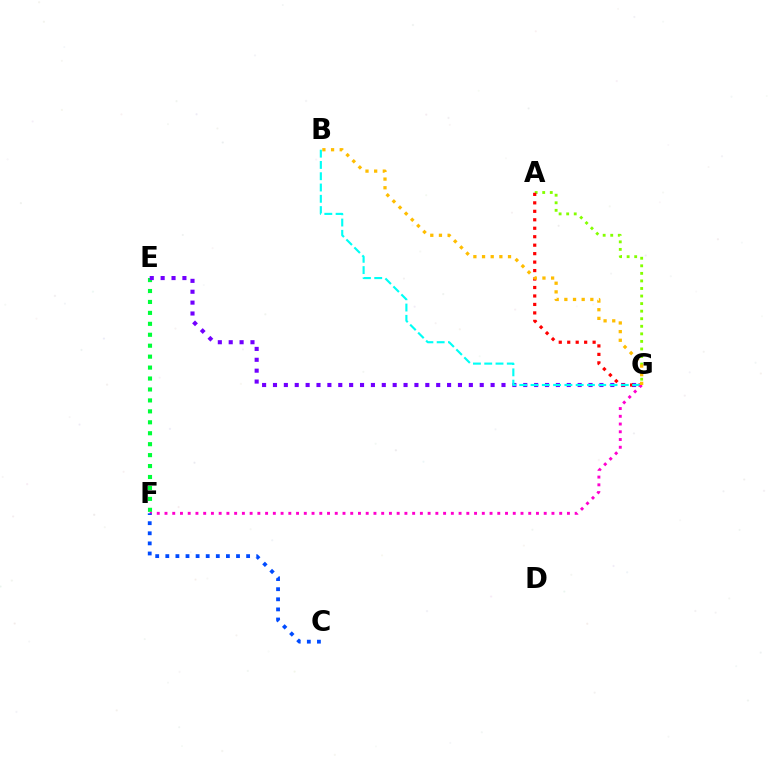{('E', 'F'): [{'color': '#00ff39', 'line_style': 'dotted', 'thickness': 2.97}], ('E', 'G'): [{'color': '#7200ff', 'line_style': 'dotted', 'thickness': 2.96}], ('A', 'G'): [{'color': '#84ff00', 'line_style': 'dotted', 'thickness': 2.05}, {'color': '#ff0000', 'line_style': 'dotted', 'thickness': 2.3}], ('B', 'G'): [{'color': '#00fff6', 'line_style': 'dashed', 'thickness': 1.53}, {'color': '#ffbd00', 'line_style': 'dotted', 'thickness': 2.35}], ('F', 'G'): [{'color': '#ff00cf', 'line_style': 'dotted', 'thickness': 2.1}], ('C', 'F'): [{'color': '#004bff', 'line_style': 'dotted', 'thickness': 2.74}]}